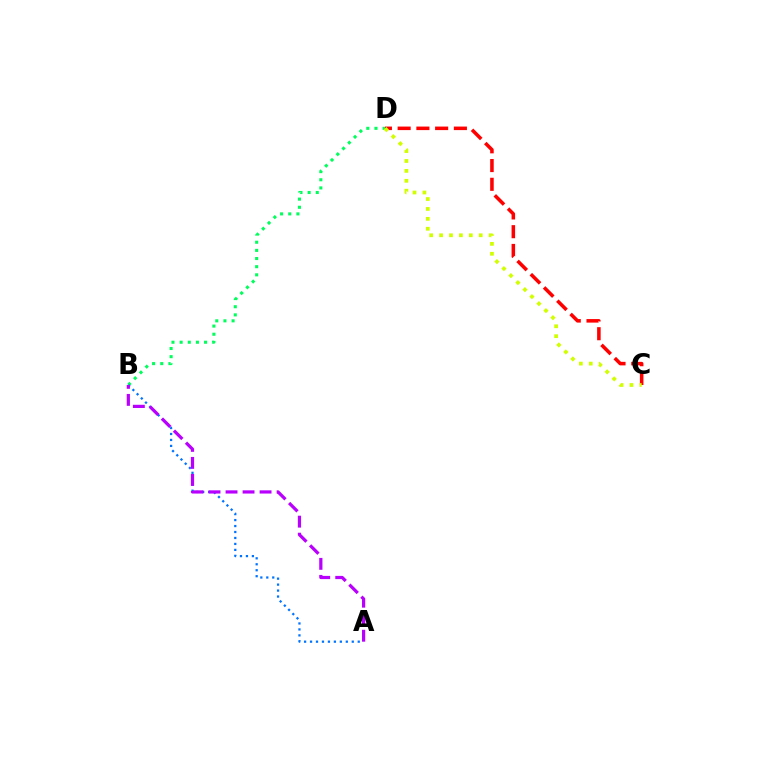{('C', 'D'): [{'color': '#ff0000', 'line_style': 'dashed', 'thickness': 2.55}, {'color': '#d1ff00', 'line_style': 'dotted', 'thickness': 2.69}], ('B', 'D'): [{'color': '#00ff5c', 'line_style': 'dotted', 'thickness': 2.21}], ('A', 'B'): [{'color': '#0074ff', 'line_style': 'dotted', 'thickness': 1.62}, {'color': '#b900ff', 'line_style': 'dashed', 'thickness': 2.31}]}